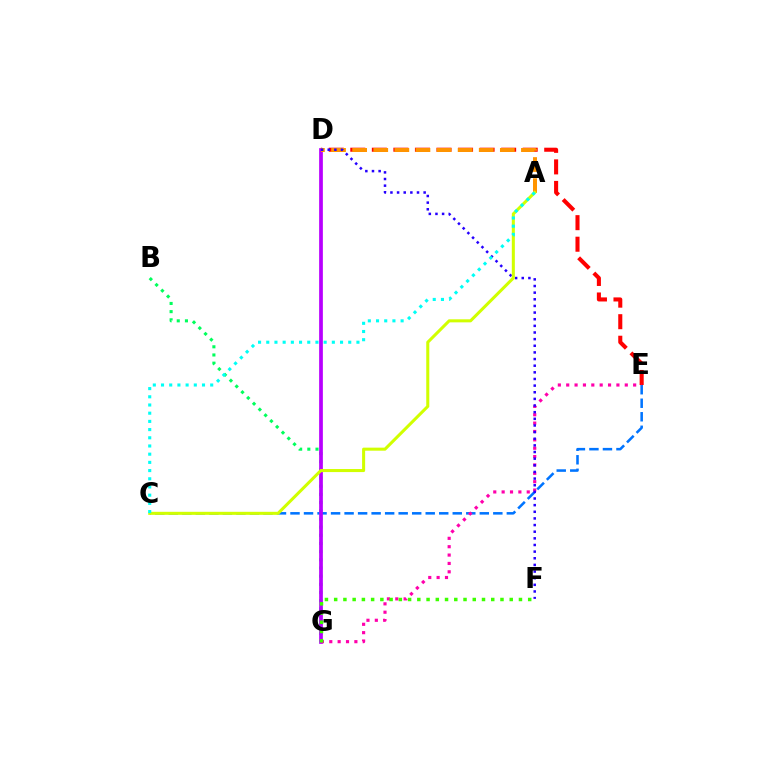{('D', 'E'): [{'color': '#ff0000', 'line_style': 'dashed', 'thickness': 2.93}], ('C', 'E'): [{'color': '#0074ff', 'line_style': 'dashed', 'thickness': 1.84}], ('B', 'G'): [{'color': '#00ff5c', 'line_style': 'dotted', 'thickness': 2.22}], ('D', 'G'): [{'color': '#b900ff', 'line_style': 'solid', 'thickness': 2.68}], ('E', 'G'): [{'color': '#ff00ac', 'line_style': 'dotted', 'thickness': 2.27}], ('A', 'D'): [{'color': '#ff9400', 'line_style': 'dashed', 'thickness': 2.87}], ('D', 'F'): [{'color': '#2500ff', 'line_style': 'dotted', 'thickness': 1.8}], ('A', 'C'): [{'color': '#d1ff00', 'line_style': 'solid', 'thickness': 2.19}, {'color': '#00fff6', 'line_style': 'dotted', 'thickness': 2.23}], ('F', 'G'): [{'color': '#3dff00', 'line_style': 'dotted', 'thickness': 2.51}]}